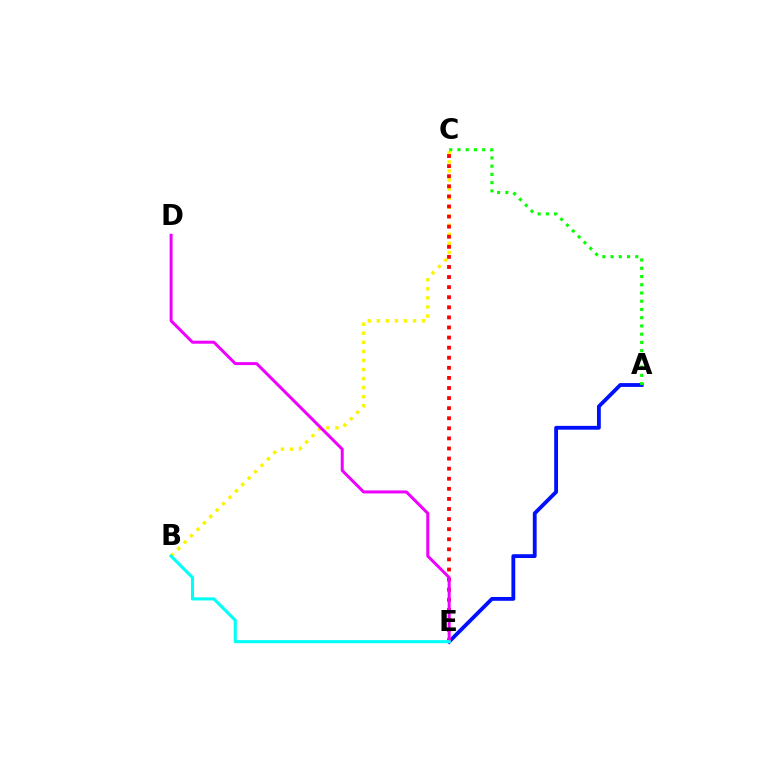{('B', 'C'): [{'color': '#fcf500', 'line_style': 'dotted', 'thickness': 2.46}], ('A', 'E'): [{'color': '#0010ff', 'line_style': 'solid', 'thickness': 2.76}], ('C', 'E'): [{'color': '#ff0000', 'line_style': 'dotted', 'thickness': 2.74}], ('D', 'E'): [{'color': '#ee00ff', 'line_style': 'solid', 'thickness': 2.15}], ('A', 'C'): [{'color': '#08ff00', 'line_style': 'dotted', 'thickness': 2.24}], ('B', 'E'): [{'color': '#00fff6', 'line_style': 'solid', 'thickness': 2.23}]}